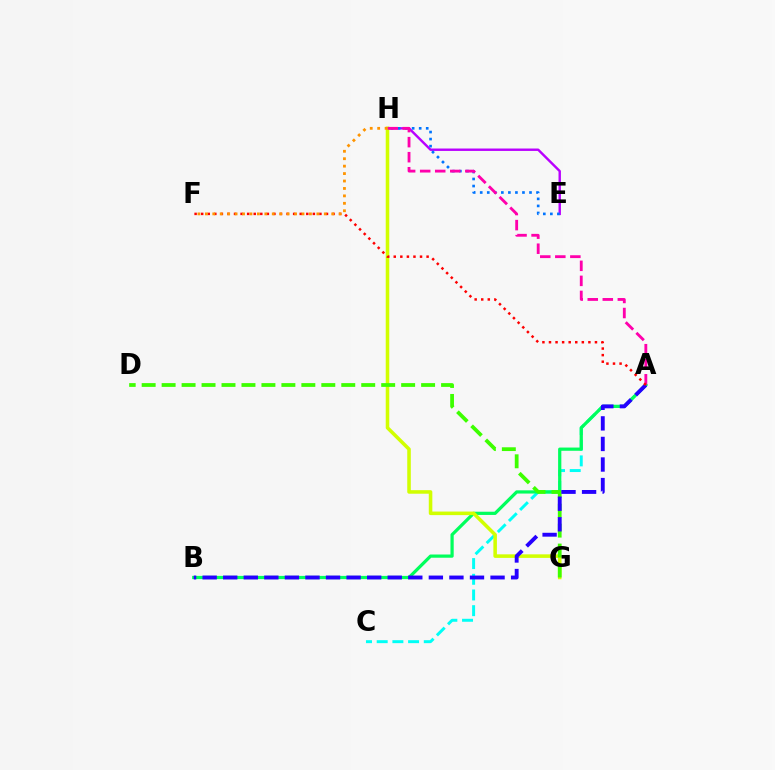{('A', 'C'): [{'color': '#00fff6', 'line_style': 'dashed', 'thickness': 2.13}], ('E', 'H'): [{'color': '#b900ff', 'line_style': 'solid', 'thickness': 1.74}, {'color': '#0074ff', 'line_style': 'dotted', 'thickness': 1.91}], ('A', 'B'): [{'color': '#00ff5c', 'line_style': 'solid', 'thickness': 2.32}, {'color': '#2500ff', 'line_style': 'dashed', 'thickness': 2.79}], ('G', 'H'): [{'color': '#d1ff00', 'line_style': 'solid', 'thickness': 2.56}], ('A', 'H'): [{'color': '#ff00ac', 'line_style': 'dashed', 'thickness': 2.04}], ('D', 'G'): [{'color': '#3dff00', 'line_style': 'dashed', 'thickness': 2.71}], ('A', 'F'): [{'color': '#ff0000', 'line_style': 'dotted', 'thickness': 1.78}], ('F', 'H'): [{'color': '#ff9400', 'line_style': 'dotted', 'thickness': 2.02}]}